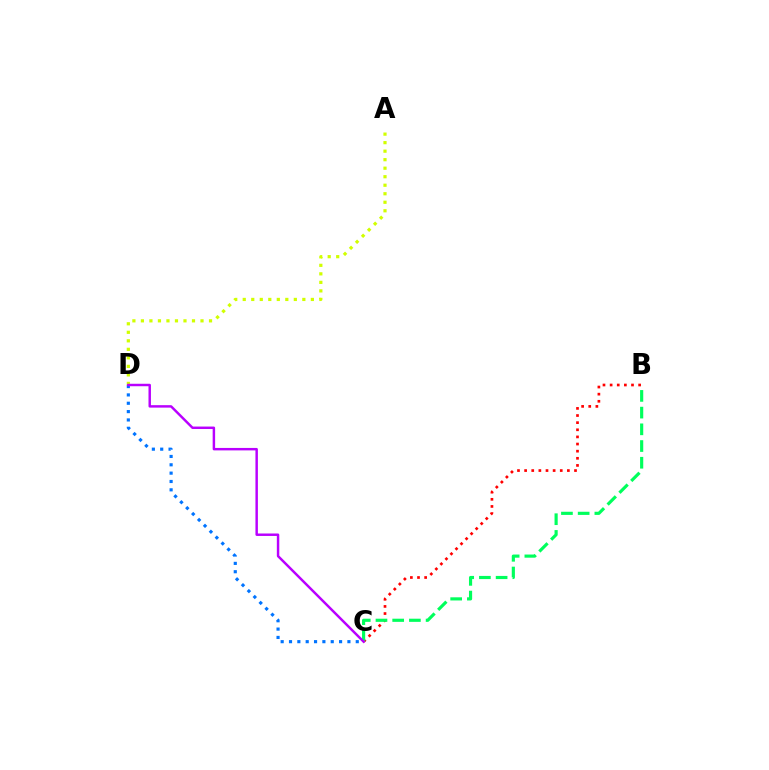{('B', 'C'): [{'color': '#ff0000', 'line_style': 'dotted', 'thickness': 1.94}, {'color': '#00ff5c', 'line_style': 'dashed', 'thickness': 2.27}], ('A', 'D'): [{'color': '#d1ff00', 'line_style': 'dotted', 'thickness': 2.31}], ('C', 'D'): [{'color': '#0074ff', 'line_style': 'dotted', 'thickness': 2.27}, {'color': '#b900ff', 'line_style': 'solid', 'thickness': 1.77}]}